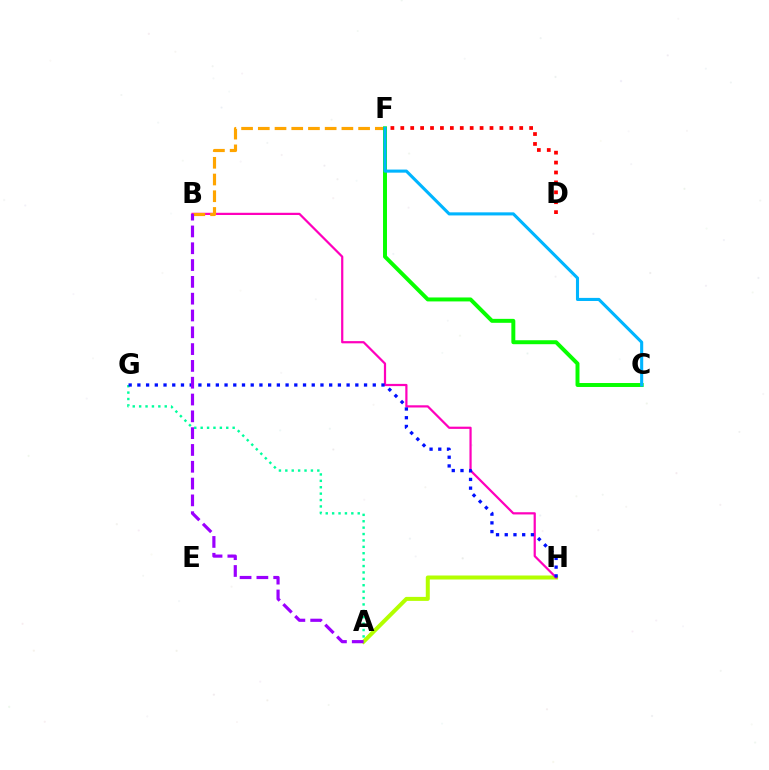{('A', 'H'): [{'color': '#b3ff00', 'line_style': 'solid', 'thickness': 2.88}], ('B', 'H'): [{'color': '#ff00bd', 'line_style': 'solid', 'thickness': 1.6}], ('B', 'F'): [{'color': '#ffa500', 'line_style': 'dashed', 'thickness': 2.27}], ('D', 'F'): [{'color': '#ff0000', 'line_style': 'dotted', 'thickness': 2.69}], ('A', 'G'): [{'color': '#00ff9d', 'line_style': 'dotted', 'thickness': 1.74}], ('G', 'H'): [{'color': '#0010ff', 'line_style': 'dotted', 'thickness': 2.37}], ('C', 'F'): [{'color': '#08ff00', 'line_style': 'solid', 'thickness': 2.85}, {'color': '#00b5ff', 'line_style': 'solid', 'thickness': 2.22}], ('A', 'B'): [{'color': '#9b00ff', 'line_style': 'dashed', 'thickness': 2.28}]}